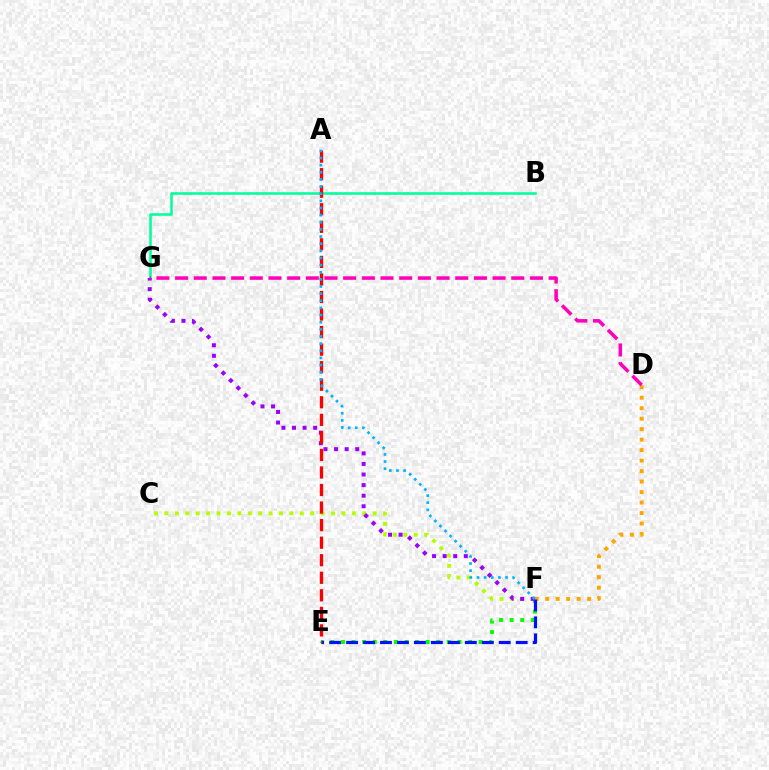{('E', 'F'): [{'color': '#08ff00', 'line_style': 'dotted', 'thickness': 2.88}, {'color': '#0010ff', 'line_style': 'dashed', 'thickness': 2.3}], ('C', 'F'): [{'color': '#b3ff00', 'line_style': 'dotted', 'thickness': 2.83}], ('D', 'F'): [{'color': '#ffa500', 'line_style': 'dotted', 'thickness': 2.85}], ('B', 'G'): [{'color': '#00ff9d', 'line_style': 'solid', 'thickness': 1.83}], ('F', 'G'): [{'color': '#9b00ff', 'line_style': 'dotted', 'thickness': 2.87}], ('A', 'E'): [{'color': '#ff0000', 'line_style': 'dashed', 'thickness': 2.38}], ('A', 'F'): [{'color': '#00b5ff', 'line_style': 'dotted', 'thickness': 1.94}], ('D', 'G'): [{'color': '#ff00bd', 'line_style': 'dashed', 'thickness': 2.54}]}